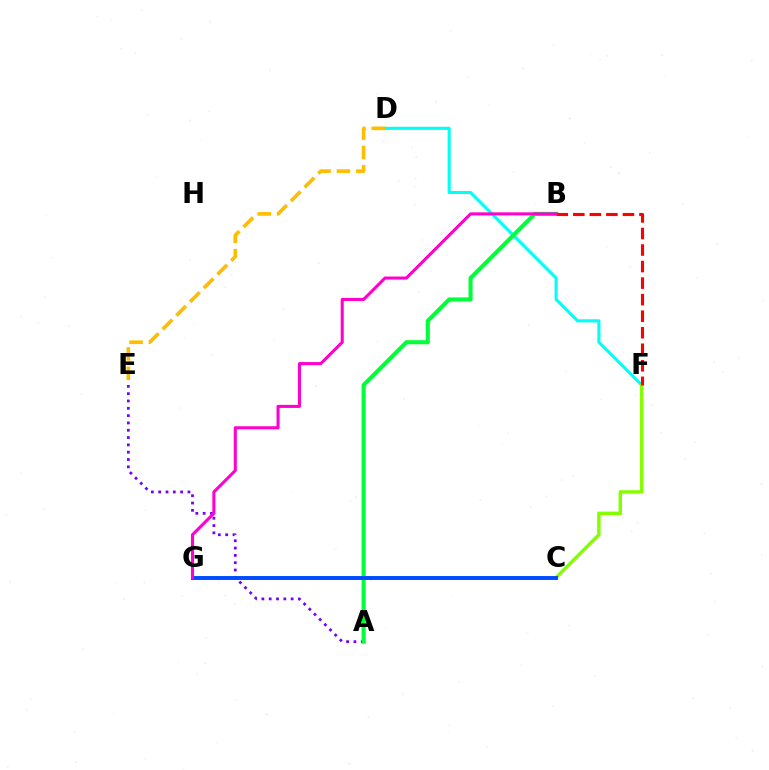{('D', 'F'): [{'color': '#00fff6', 'line_style': 'solid', 'thickness': 2.23}], ('C', 'F'): [{'color': '#84ff00', 'line_style': 'solid', 'thickness': 2.49}], ('D', 'E'): [{'color': '#ffbd00', 'line_style': 'dashed', 'thickness': 2.63}], ('A', 'E'): [{'color': '#7200ff', 'line_style': 'dotted', 'thickness': 1.99}], ('A', 'B'): [{'color': '#00ff39', 'line_style': 'solid', 'thickness': 2.94}], ('B', 'F'): [{'color': '#ff0000', 'line_style': 'dashed', 'thickness': 2.25}], ('C', 'G'): [{'color': '#004bff', 'line_style': 'solid', 'thickness': 2.83}], ('B', 'G'): [{'color': '#ff00cf', 'line_style': 'solid', 'thickness': 2.21}]}